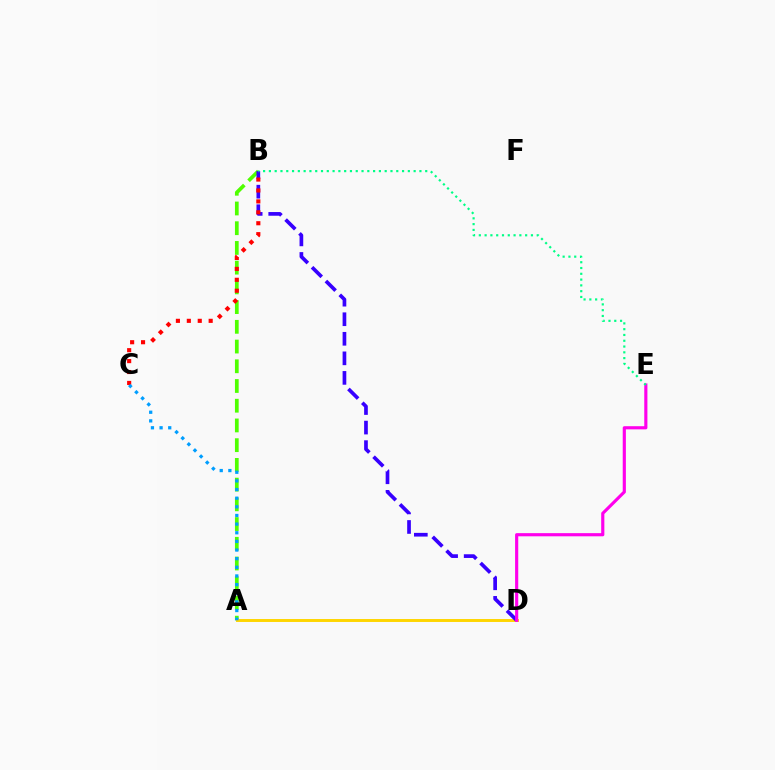{('A', 'B'): [{'color': '#4fff00', 'line_style': 'dashed', 'thickness': 2.68}], ('A', 'D'): [{'color': '#ffd500', 'line_style': 'solid', 'thickness': 2.12}], ('B', 'D'): [{'color': '#3700ff', 'line_style': 'dashed', 'thickness': 2.66}], ('D', 'E'): [{'color': '#ff00ed', 'line_style': 'solid', 'thickness': 2.27}], ('B', 'C'): [{'color': '#ff0000', 'line_style': 'dotted', 'thickness': 2.97}], ('A', 'C'): [{'color': '#009eff', 'line_style': 'dotted', 'thickness': 2.35}], ('B', 'E'): [{'color': '#00ff86', 'line_style': 'dotted', 'thickness': 1.57}]}